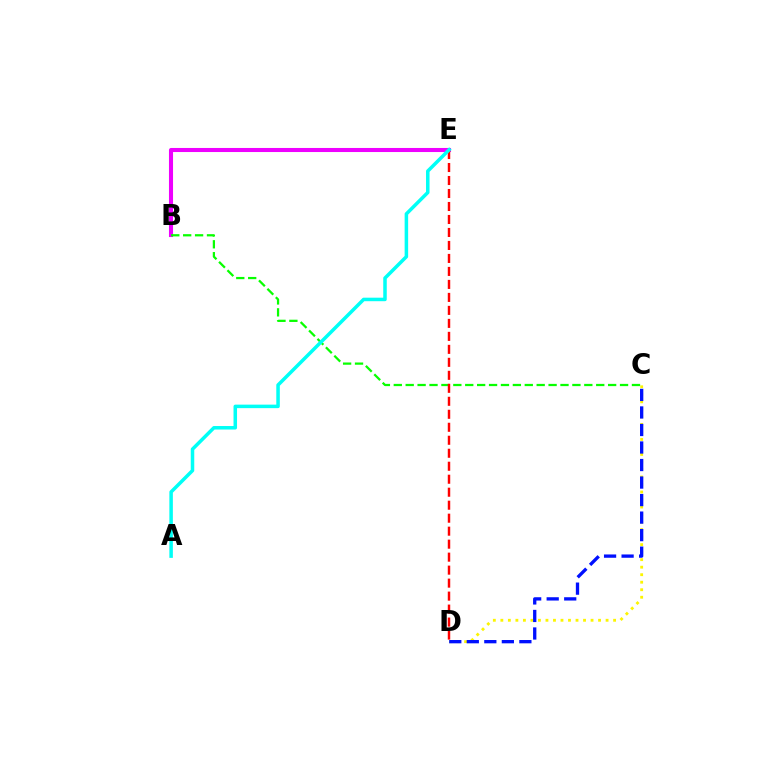{('C', 'D'): [{'color': '#fcf500', 'line_style': 'dotted', 'thickness': 2.04}, {'color': '#0010ff', 'line_style': 'dashed', 'thickness': 2.38}], ('B', 'E'): [{'color': '#ee00ff', 'line_style': 'solid', 'thickness': 2.93}], ('B', 'C'): [{'color': '#08ff00', 'line_style': 'dashed', 'thickness': 1.62}], ('D', 'E'): [{'color': '#ff0000', 'line_style': 'dashed', 'thickness': 1.76}], ('A', 'E'): [{'color': '#00fff6', 'line_style': 'solid', 'thickness': 2.53}]}